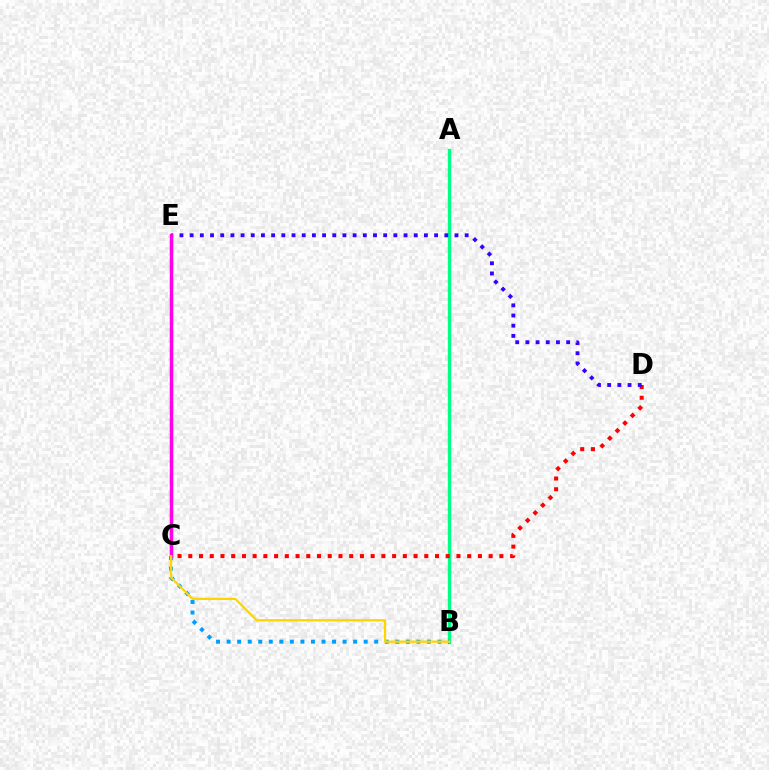{('A', 'B'): [{'color': '#00ff86', 'line_style': 'solid', 'thickness': 2.42}], ('C', 'E'): [{'color': '#4fff00', 'line_style': 'dashed', 'thickness': 2.42}, {'color': '#ff00ed', 'line_style': 'solid', 'thickness': 2.45}], ('C', 'D'): [{'color': '#ff0000', 'line_style': 'dotted', 'thickness': 2.91}], ('B', 'C'): [{'color': '#009eff', 'line_style': 'dotted', 'thickness': 2.86}, {'color': '#ffd500', 'line_style': 'solid', 'thickness': 1.64}], ('D', 'E'): [{'color': '#3700ff', 'line_style': 'dotted', 'thickness': 2.77}]}